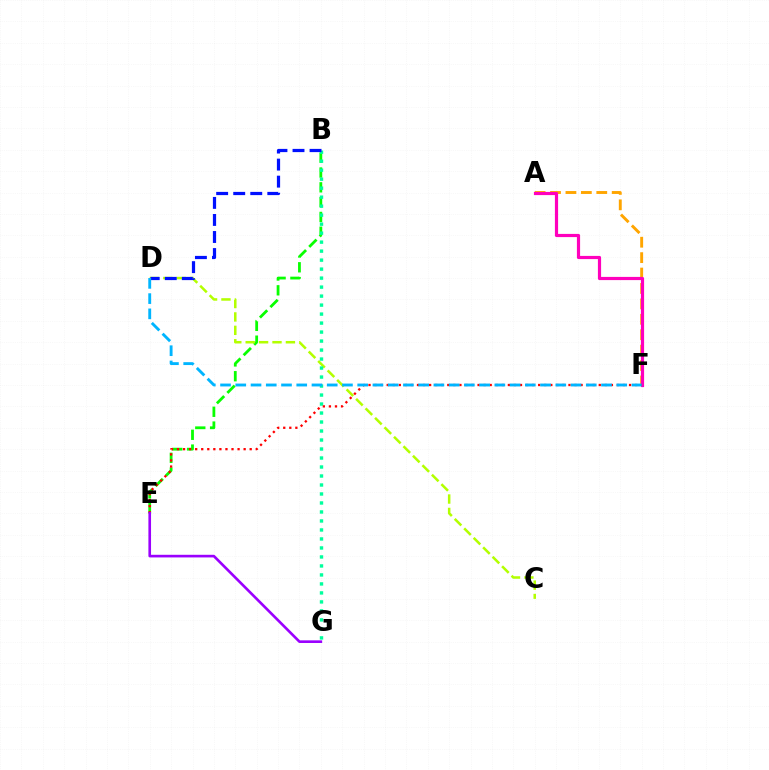{('B', 'E'): [{'color': '#08ff00', 'line_style': 'dashed', 'thickness': 2.01}], ('A', 'F'): [{'color': '#ffa500', 'line_style': 'dashed', 'thickness': 2.09}, {'color': '#ff00bd', 'line_style': 'solid', 'thickness': 2.3}], ('C', 'D'): [{'color': '#b3ff00', 'line_style': 'dashed', 'thickness': 1.82}], ('B', 'G'): [{'color': '#00ff9d', 'line_style': 'dotted', 'thickness': 2.44}], ('E', 'F'): [{'color': '#ff0000', 'line_style': 'dotted', 'thickness': 1.65}], ('B', 'D'): [{'color': '#0010ff', 'line_style': 'dashed', 'thickness': 2.32}], ('E', 'G'): [{'color': '#9b00ff', 'line_style': 'solid', 'thickness': 1.9}], ('D', 'F'): [{'color': '#00b5ff', 'line_style': 'dashed', 'thickness': 2.07}]}